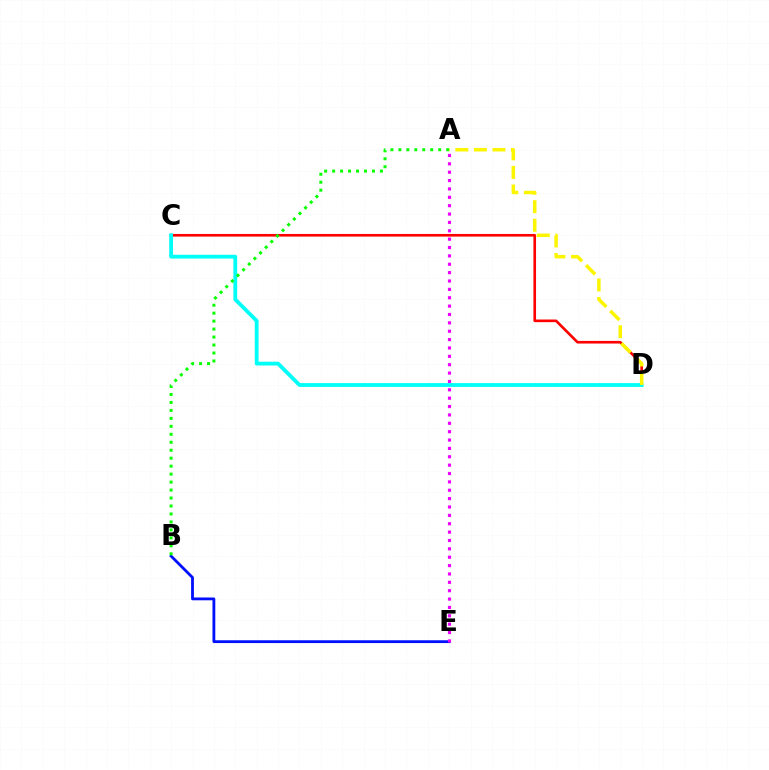{('C', 'D'): [{'color': '#ff0000', 'line_style': 'solid', 'thickness': 1.9}, {'color': '#00fff6', 'line_style': 'solid', 'thickness': 2.74}], ('A', 'D'): [{'color': '#fcf500', 'line_style': 'dashed', 'thickness': 2.52}], ('B', 'E'): [{'color': '#0010ff', 'line_style': 'solid', 'thickness': 2.02}], ('A', 'E'): [{'color': '#ee00ff', 'line_style': 'dotted', 'thickness': 2.27}], ('A', 'B'): [{'color': '#08ff00', 'line_style': 'dotted', 'thickness': 2.16}]}